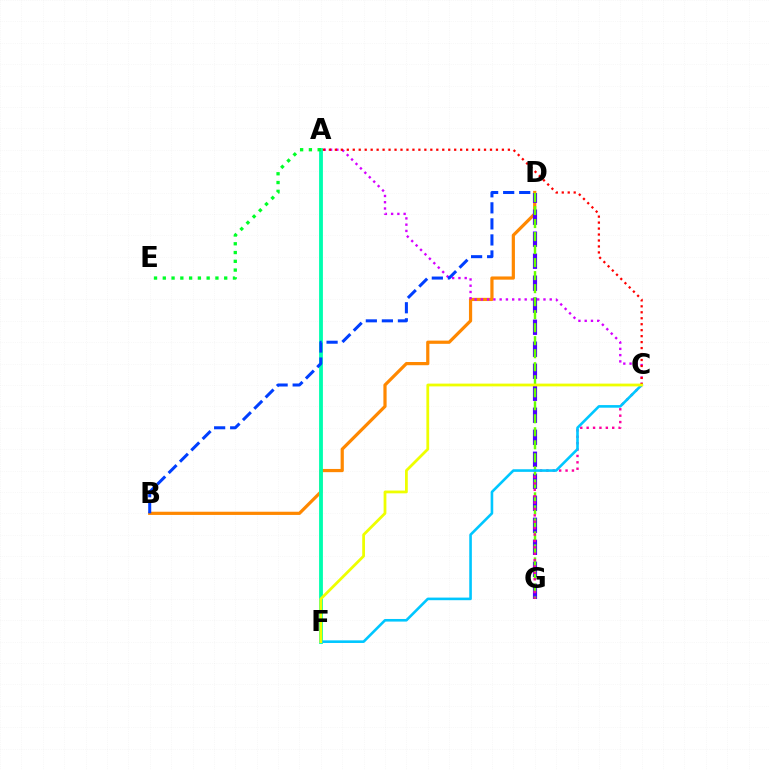{('B', 'D'): [{'color': '#ff8800', 'line_style': 'solid', 'thickness': 2.31}, {'color': '#003fff', 'line_style': 'dashed', 'thickness': 2.18}], ('D', 'G'): [{'color': '#4f00ff', 'line_style': 'dashed', 'thickness': 2.99}, {'color': '#66ff00', 'line_style': 'dashed', 'thickness': 1.77}], ('A', 'C'): [{'color': '#d600ff', 'line_style': 'dotted', 'thickness': 1.7}, {'color': '#ff0000', 'line_style': 'dotted', 'thickness': 1.62}], ('C', 'G'): [{'color': '#ff00a0', 'line_style': 'dotted', 'thickness': 1.74}], ('A', 'F'): [{'color': '#00ffaf', 'line_style': 'solid', 'thickness': 2.75}], ('C', 'F'): [{'color': '#00c7ff', 'line_style': 'solid', 'thickness': 1.88}, {'color': '#eeff00', 'line_style': 'solid', 'thickness': 2.0}], ('A', 'E'): [{'color': '#00ff27', 'line_style': 'dotted', 'thickness': 2.38}]}